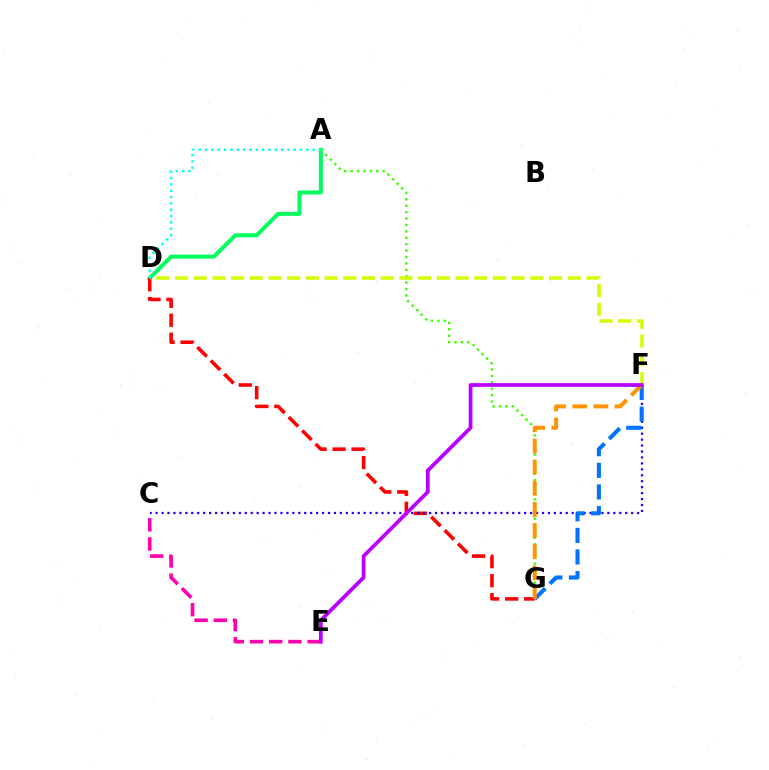{('C', 'E'): [{'color': '#ff00ac', 'line_style': 'dashed', 'thickness': 2.61}], ('A', 'D'): [{'color': '#00ff5c', 'line_style': 'solid', 'thickness': 2.87}, {'color': '#00fff6', 'line_style': 'dotted', 'thickness': 1.72}], ('D', 'G'): [{'color': '#ff0000', 'line_style': 'dashed', 'thickness': 2.58}], ('C', 'F'): [{'color': '#2500ff', 'line_style': 'dotted', 'thickness': 1.62}], ('F', 'G'): [{'color': '#0074ff', 'line_style': 'dashed', 'thickness': 2.94}, {'color': '#ff9400', 'line_style': 'dashed', 'thickness': 2.87}], ('A', 'G'): [{'color': '#3dff00', 'line_style': 'dotted', 'thickness': 1.74}], ('D', 'F'): [{'color': '#d1ff00', 'line_style': 'dashed', 'thickness': 2.54}], ('E', 'F'): [{'color': '#b900ff', 'line_style': 'solid', 'thickness': 2.7}]}